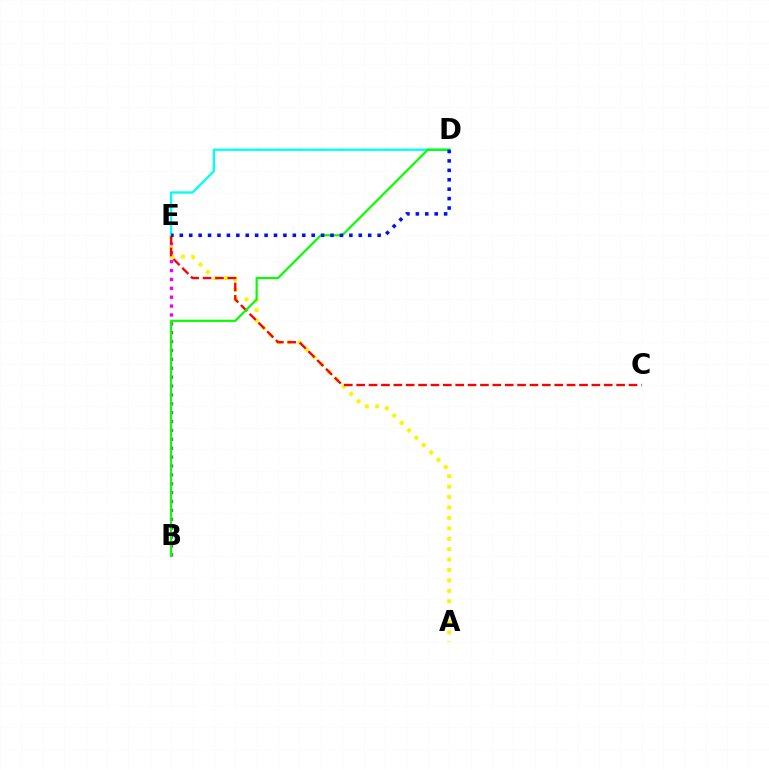{('B', 'E'): [{'color': '#ee00ff', 'line_style': 'dotted', 'thickness': 2.41}], ('A', 'E'): [{'color': '#fcf500', 'line_style': 'dotted', 'thickness': 2.83}], ('C', 'E'): [{'color': '#ff0000', 'line_style': 'dashed', 'thickness': 1.68}], ('D', 'E'): [{'color': '#00fff6', 'line_style': 'solid', 'thickness': 1.66}, {'color': '#0010ff', 'line_style': 'dotted', 'thickness': 2.56}], ('B', 'D'): [{'color': '#08ff00', 'line_style': 'solid', 'thickness': 1.59}]}